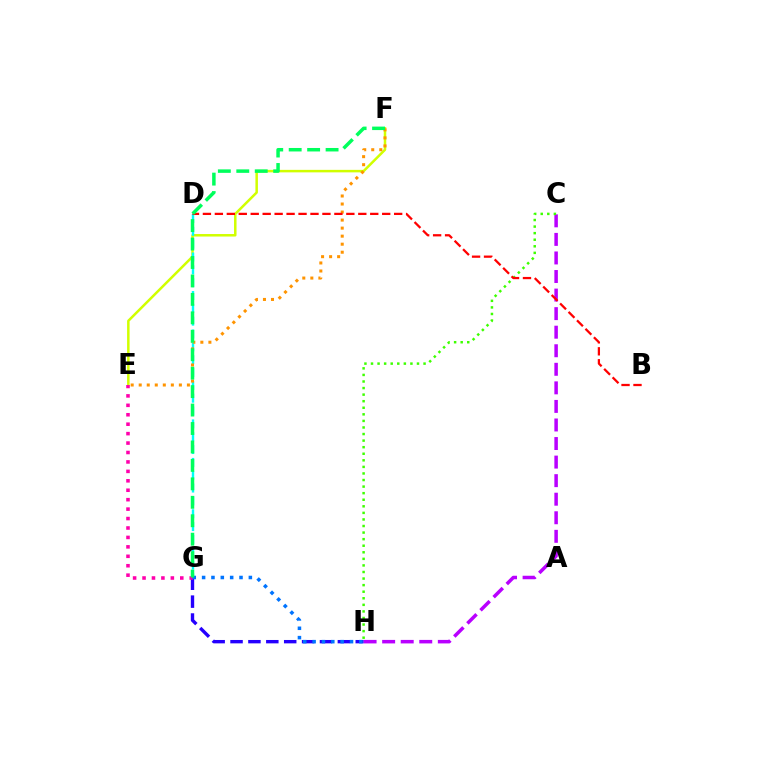{('E', 'F'): [{'color': '#d1ff00', 'line_style': 'solid', 'thickness': 1.8}, {'color': '#ff9400', 'line_style': 'dotted', 'thickness': 2.18}], ('D', 'G'): [{'color': '#00fff6', 'line_style': 'dashed', 'thickness': 1.74}], ('C', 'H'): [{'color': '#b900ff', 'line_style': 'dashed', 'thickness': 2.52}, {'color': '#3dff00', 'line_style': 'dotted', 'thickness': 1.78}], ('G', 'H'): [{'color': '#2500ff', 'line_style': 'dashed', 'thickness': 2.43}, {'color': '#0074ff', 'line_style': 'dotted', 'thickness': 2.54}], ('E', 'G'): [{'color': '#ff00ac', 'line_style': 'dotted', 'thickness': 2.56}], ('B', 'D'): [{'color': '#ff0000', 'line_style': 'dashed', 'thickness': 1.62}], ('F', 'G'): [{'color': '#00ff5c', 'line_style': 'dashed', 'thickness': 2.51}]}